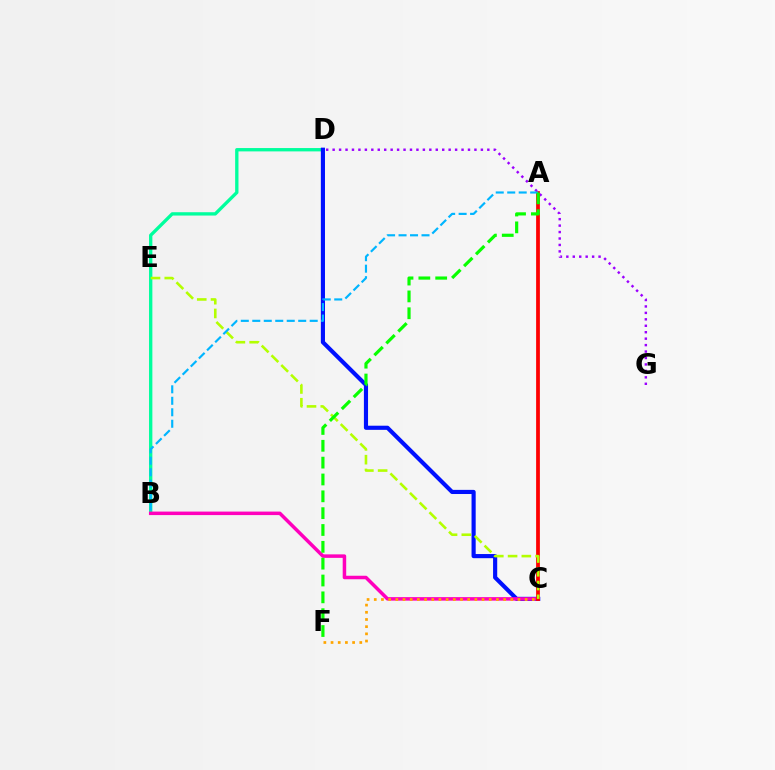{('B', 'D'): [{'color': '#00ff9d', 'line_style': 'solid', 'thickness': 2.4}], ('C', 'D'): [{'color': '#0010ff', 'line_style': 'solid', 'thickness': 2.98}], ('B', 'C'): [{'color': '#ff00bd', 'line_style': 'solid', 'thickness': 2.52}], ('D', 'G'): [{'color': '#9b00ff', 'line_style': 'dotted', 'thickness': 1.75}], ('A', 'C'): [{'color': '#ff0000', 'line_style': 'solid', 'thickness': 2.71}], ('C', 'E'): [{'color': '#b3ff00', 'line_style': 'dashed', 'thickness': 1.87}], ('A', 'B'): [{'color': '#00b5ff', 'line_style': 'dashed', 'thickness': 1.56}], ('C', 'F'): [{'color': '#ffa500', 'line_style': 'dotted', 'thickness': 1.95}], ('A', 'F'): [{'color': '#08ff00', 'line_style': 'dashed', 'thickness': 2.29}]}